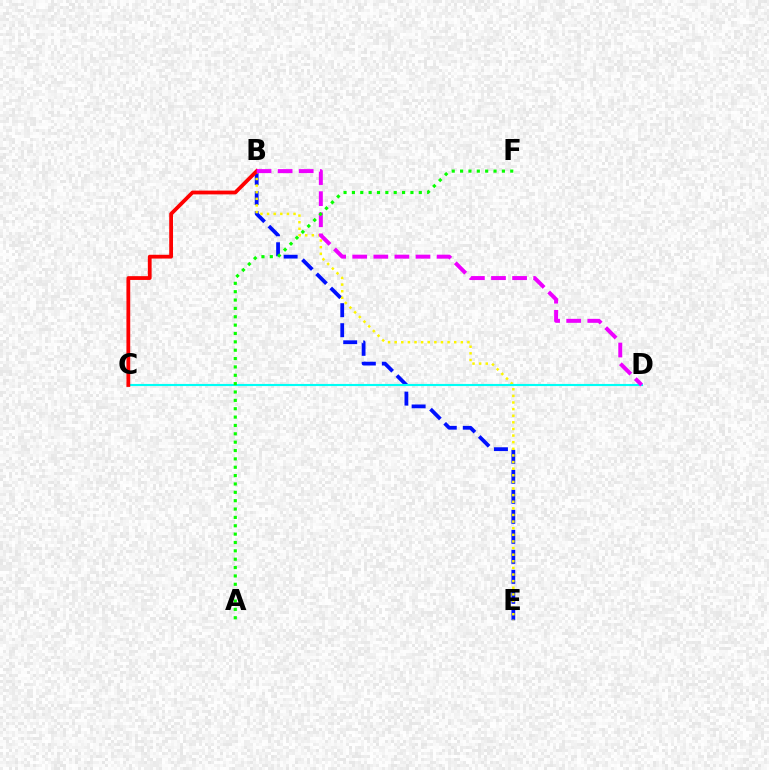{('B', 'E'): [{'color': '#0010ff', 'line_style': 'dashed', 'thickness': 2.72}, {'color': '#fcf500', 'line_style': 'dotted', 'thickness': 1.8}], ('C', 'D'): [{'color': '#00fff6', 'line_style': 'solid', 'thickness': 1.53}], ('B', 'C'): [{'color': '#ff0000', 'line_style': 'solid', 'thickness': 2.73}], ('B', 'D'): [{'color': '#ee00ff', 'line_style': 'dashed', 'thickness': 2.86}], ('A', 'F'): [{'color': '#08ff00', 'line_style': 'dotted', 'thickness': 2.27}]}